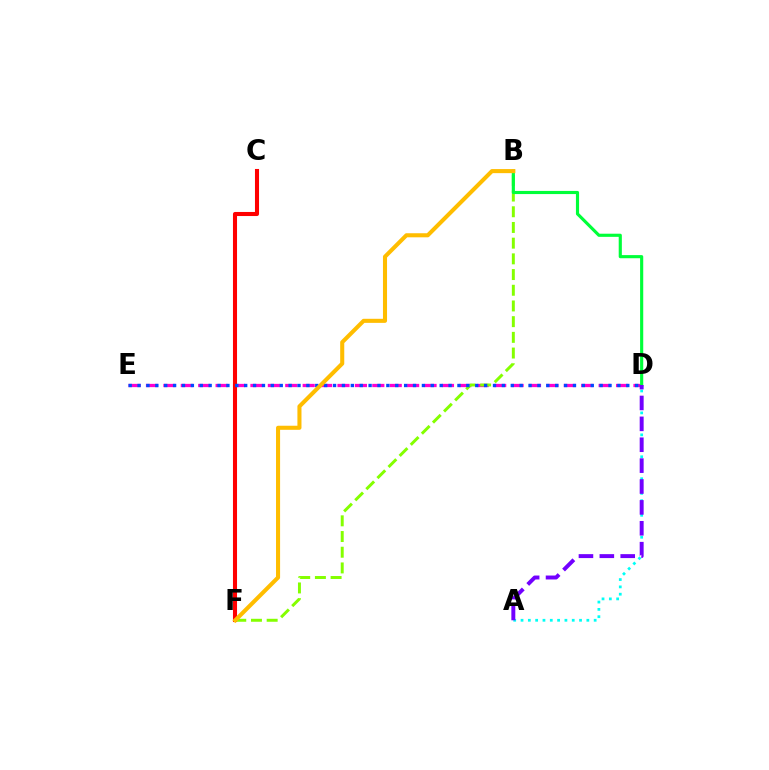{('A', 'D'): [{'color': '#00fff6', 'line_style': 'dotted', 'thickness': 1.99}, {'color': '#7200ff', 'line_style': 'dashed', 'thickness': 2.84}], ('D', 'E'): [{'color': '#ff00cf', 'line_style': 'dashed', 'thickness': 2.37}, {'color': '#004bff', 'line_style': 'dotted', 'thickness': 2.41}], ('B', 'F'): [{'color': '#84ff00', 'line_style': 'dashed', 'thickness': 2.13}, {'color': '#ffbd00', 'line_style': 'solid', 'thickness': 2.93}], ('C', 'F'): [{'color': '#ff0000', 'line_style': 'solid', 'thickness': 2.93}], ('B', 'D'): [{'color': '#00ff39', 'line_style': 'solid', 'thickness': 2.26}]}